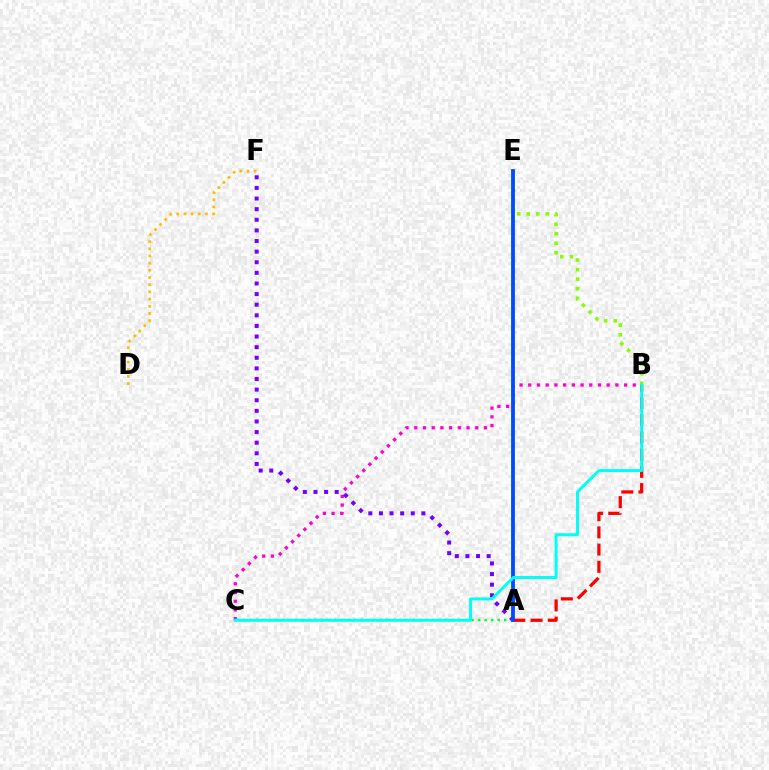{('A', 'C'): [{'color': '#00ff39', 'line_style': 'dotted', 'thickness': 1.77}], ('B', 'E'): [{'color': '#84ff00', 'line_style': 'dotted', 'thickness': 2.59}], ('B', 'C'): [{'color': '#ff00cf', 'line_style': 'dotted', 'thickness': 2.37}, {'color': '#00fff6', 'line_style': 'solid', 'thickness': 2.14}], ('A', 'F'): [{'color': '#7200ff', 'line_style': 'dotted', 'thickness': 2.88}], ('A', 'B'): [{'color': '#ff0000', 'line_style': 'dashed', 'thickness': 2.34}], ('A', 'E'): [{'color': '#004bff', 'line_style': 'solid', 'thickness': 2.74}], ('D', 'F'): [{'color': '#ffbd00', 'line_style': 'dotted', 'thickness': 1.95}]}